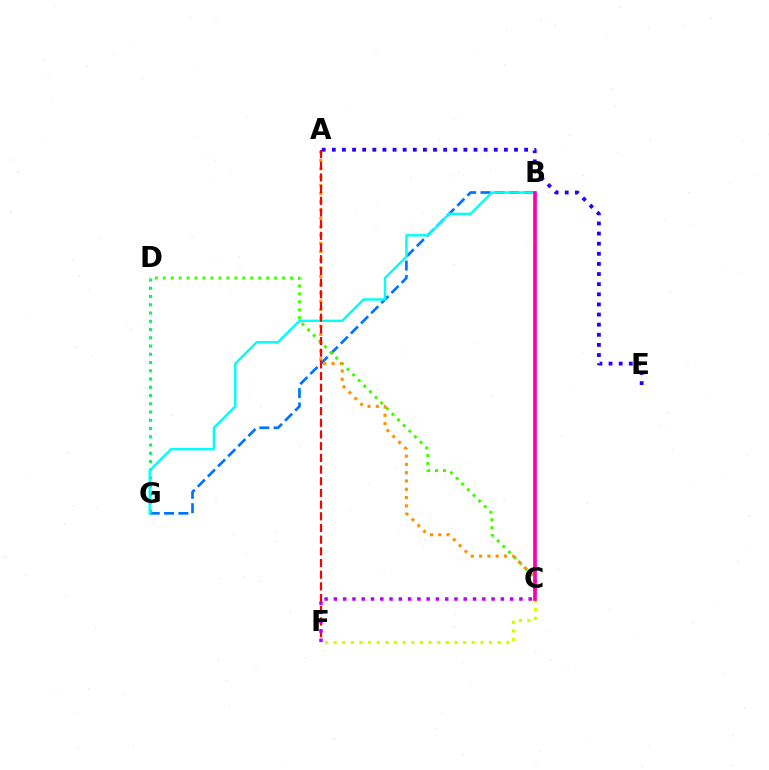{('B', 'G'): [{'color': '#0074ff', 'line_style': 'dashed', 'thickness': 1.95}, {'color': '#00fff6', 'line_style': 'solid', 'thickness': 1.73}], ('D', 'G'): [{'color': '#00ff5c', 'line_style': 'dotted', 'thickness': 2.24}], ('C', 'D'): [{'color': '#3dff00', 'line_style': 'dotted', 'thickness': 2.16}], ('A', 'C'): [{'color': '#ff9400', 'line_style': 'dotted', 'thickness': 2.25}], ('C', 'F'): [{'color': '#d1ff00', 'line_style': 'dotted', 'thickness': 2.35}, {'color': '#b900ff', 'line_style': 'dotted', 'thickness': 2.52}], ('A', 'F'): [{'color': '#ff0000', 'line_style': 'dashed', 'thickness': 1.59}], ('B', 'C'): [{'color': '#ff00ac', 'line_style': 'solid', 'thickness': 2.64}], ('A', 'E'): [{'color': '#2500ff', 'line_style': 'dotted', 'thickness': 2.75}]}